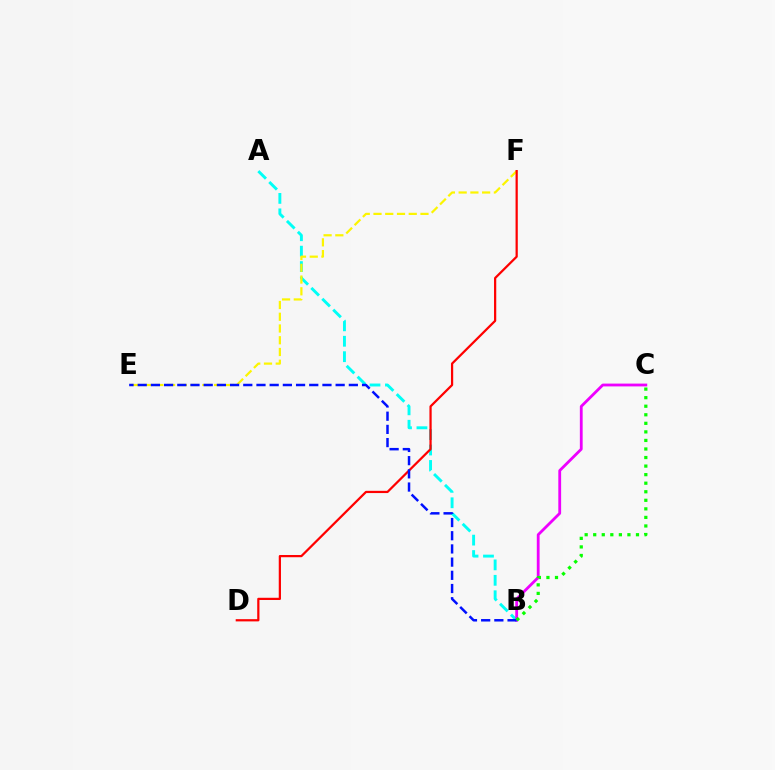{('A', 'B'): [{'color': '#00fff6', 'line_style': 'dashed', 'thickness': 2.1}], ('B', 'C'): [{'color': '#ee00ff', 'line_style': 'solid', 'thickness': 2.02}, {'color': '#08ff00', 'line_style': 'dotted', 'thickness': 2.32}], ('E', 'F'): [{'color': '#fcf500', 'line_style': 'dashed', 'thickness': 1.6}], ('D', 'F'): [{'color': '#ff0000', 'line_style': 'solid', 'thickness': 1.61}], ('B', 'E'): [{'color': '#0010ff', 'line_style': 'dashed', 'thickness': 1.79}]}